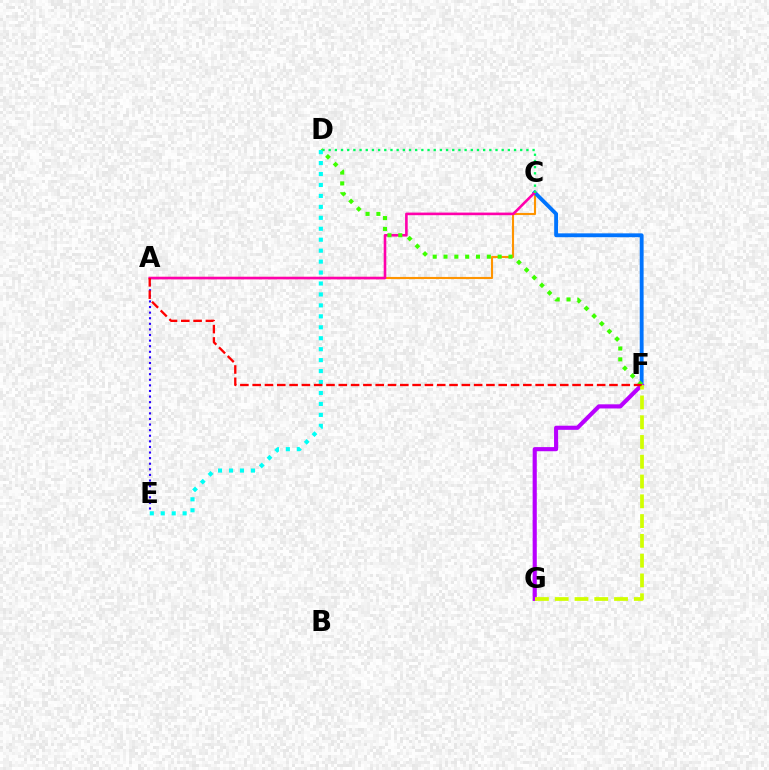{('A', 'C'): [{'color': '#ff9400', 'line_style': 'solid', 'thickness': 1.53}, {'color': '#ff00ac', 'line_style': 'solid', 'thickness': 1.88}], ('C', 'F'): [{'color': '#0074ff', 'line_style': 'solid', 'thickness': 2.77}], ('F', 'G'): [{'color': '#b900ff', 'line_style': 'solid', 'thickness': 2.98}, {'color': '#d1ff00', 'line_style': 'dashed', 'thickness': 2.69}], ('A', 'E'): [{'color': '#2500ff', 'line_style': 'dotted', 'thickness': 1.52}], ('D', 'F'): [{'color': '#3dff00', 'line_style': 'dotted', 'thickness': 2.94}], ('D', 'E'): [{'color': '#00fff6', 'line_style': 'dotted', 'thickness': 2.97}], ('A', 'F'): [{'color': '#ff0000', 'line_style': 'dashed', 'thickness': 1.67}], ('C', 'D'): [{'color': '#00ff5c', 'line_style': 'dotted', 'thickness': 1.68}]}